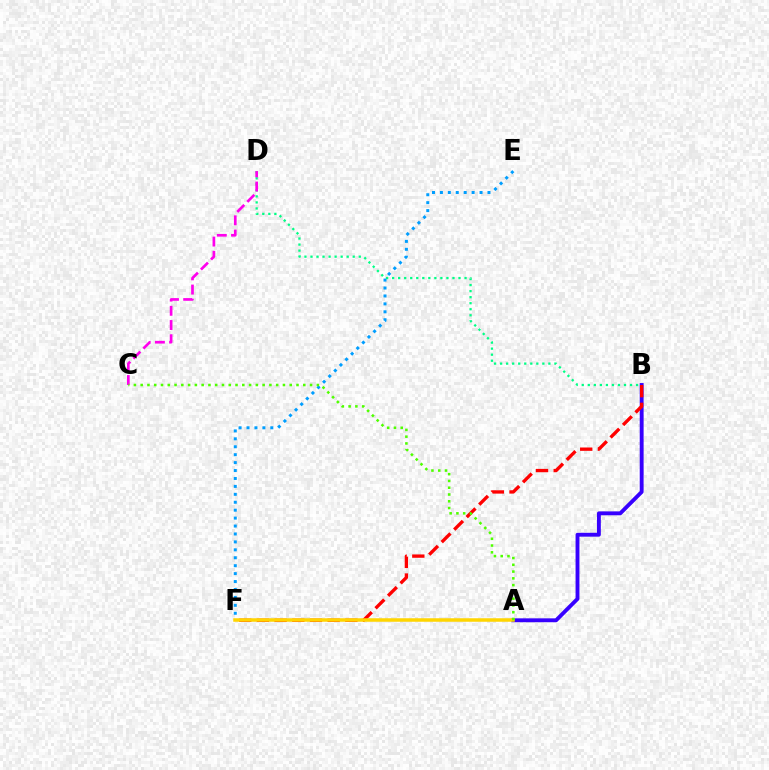{('A', 'B'): [{'color': '#3700ff', 'line_style': 'solid', 'thickness': 2.79}], ('B', 'F'): [{'color': '#ff0000', 'line_style': 'dashed', 'thickness': 2.4}], ('B', 'D'): [{'color': '#00ff86', 'line_style': 'dotted', 'thickness': 1.64}], ('E', 'F'): [{'color': '#009eff', 'line_style': 'dotted', 'thickness': 2.15}], ('A', 'F'): [{'color': '#ffd500', 'line_style': 'solid', 'thickness': 2.53}], ('C', 'D'): [{'color': '#ff00ed', 'line_style': 'dashed', 'thickness': 1.93}], ('A', 'C'): [{'color': '#4fff00', 'line_style': 'dotted', 'thickness': 1.84}]}